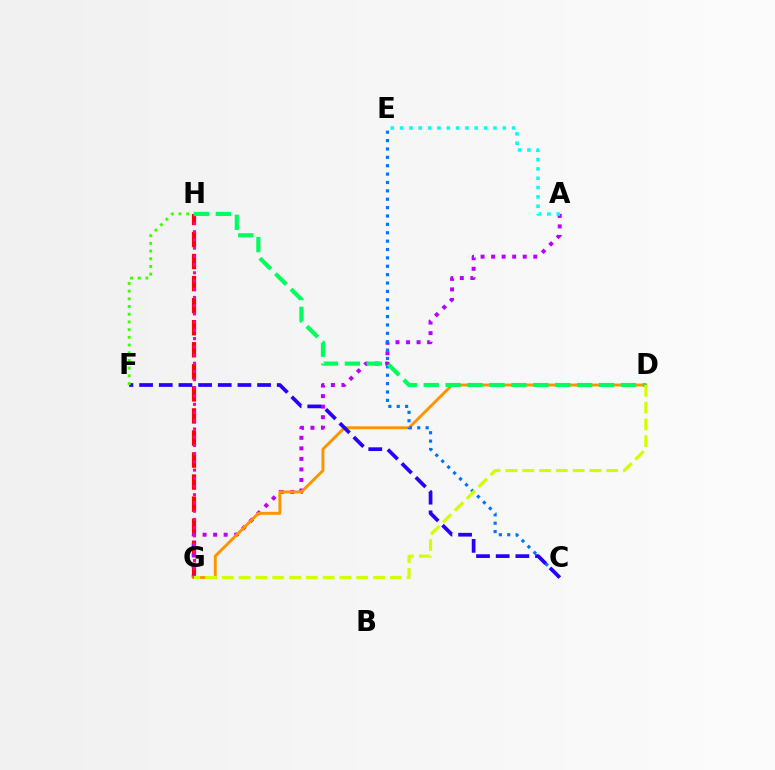{('G', 'H'): [{'color': '#ff0000', 'line_style': 'dashed', 'thickness': 3.0}, {'color': '#ff00ac', 'line_style': 'dotted', 'thickness': 2.23}], ('A', 'G'): [{'color': '#b900ff', 'line_style': 'dotted', 'thickness': 2.86}], ('D', 'G'): [{'color': '#ff9400', 'line_style': 'solid', 'thickness': 2.11}, {'color': '#d1ff00', 'line_style': 'dashed', 'thickness': 2.28}], ('C', 'E'): [{'color': '#0074ff', 'line_style': 'dotted', 'thickness': 2.28}], ('D', 'H'): [{'color': '#00ff5c', 'line_style': 'dashed', 'thickness': 2.98}], ('C', 'F'): [{'color': '#2500ff', 'line_style': 'dashed', 'thickness': 2.67}], ('A', 'E'): [{'color': '#00fff6', 'line_style': 'dotted', 'thickness': 2.54}], ('F', 'H'): [{'color': '#3dff00', 'line_style': 'dotted', 'thickness': 2.09}]}